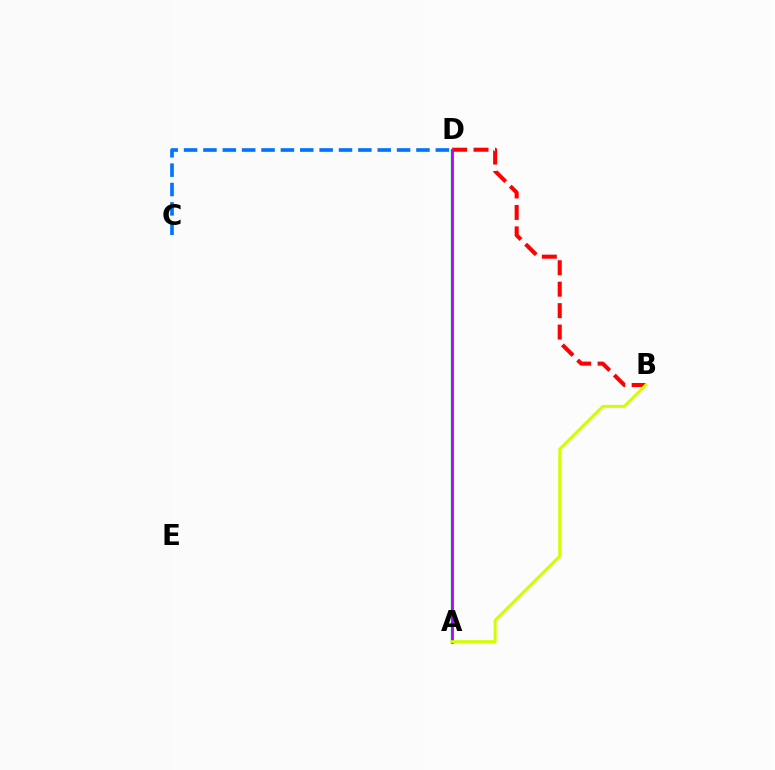{('B', 'D'): [{'color': '#ff0000', 'line_style': 'dashed', 'thickness': 2.91}], ('A', 'D'): [{'color': '#00ff5c', 'line_style': 'solid', 'thickness': 1.76}, {'color': '#b900ff', 'line_style': 'solid', 'thickness': 1.98}], ('C', 'D'): [{'color': '#0074ff', 'line_style': 'dashed', 'thickness': 2.63}], ('A', 'B'): [{'color': '#d1ff00', 'line_style': 'solid', 'thickness': 2.16}]}